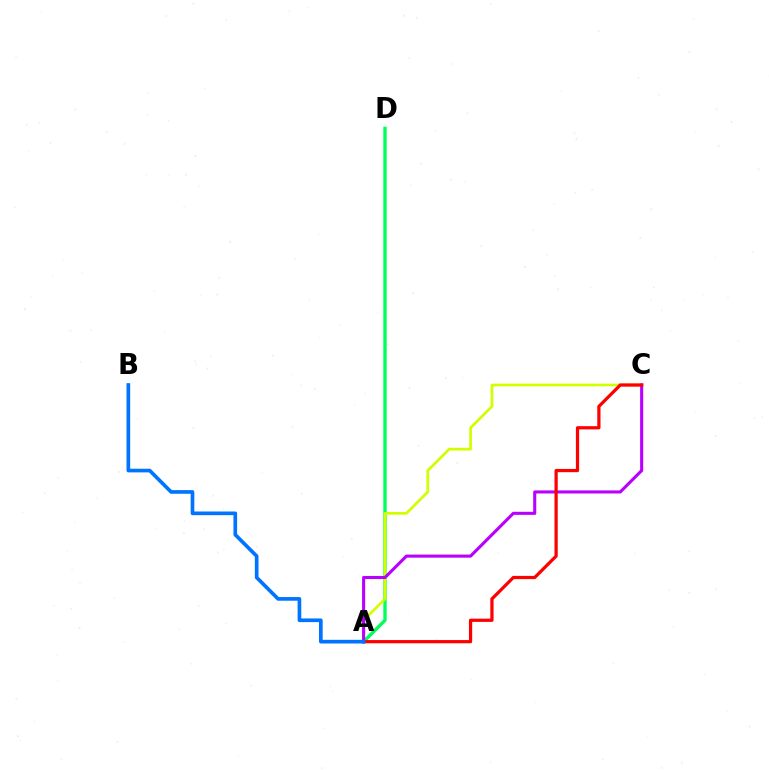{('A', 'D'): [{'color': '#00ff5c', 'line_style': 'solid', 'thickness': 2.42}], ('A', 'C'): [{'color': '#d1ff00', 'line_style': 'solid', 'thickness': 1.95}, {'color': '#b900ff', 'line_style': 'solid', 'thickness': 2.22}, {'color': '#ff0000', 'line_style': 'solid', 'thickness': 2.32}], ('A', 'B'): [{'color': '#0074ff', 'line_style': 'solid', 'thickness': 2.64}]}